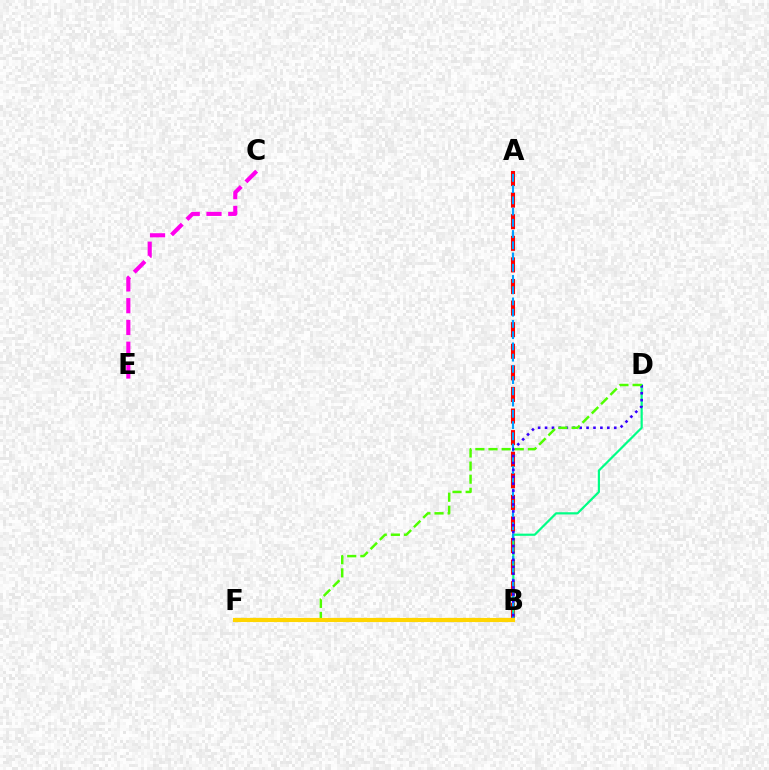{('A', 'B'): [{'color': '#ff0000', 'line_style': 'dashed', 'thickness': 2.93}, {'color': '#009eff', 'line_style': 'dashed', 'thickness': 1.53}], ('B', 'D'): [{'color': '#00ff86', 'line_style': 'solid', 'thickness': 1.58}, {'color': '#3700ff', 'line_style': 'dotted', 'thickness': 1.88}], ('C', 'E'): [{'color': '#ff00ed', 'line_style': 'dashed', 'thickness': 2.96}], ('D', 'F'): [{'color': '#4fff00', 'line_style': 'dashed', 'thickness': 1.78}], ('B', 'F'): [{'color': '#ffd500', 'line_style': 'solid', 'thickness': 2.98}]}